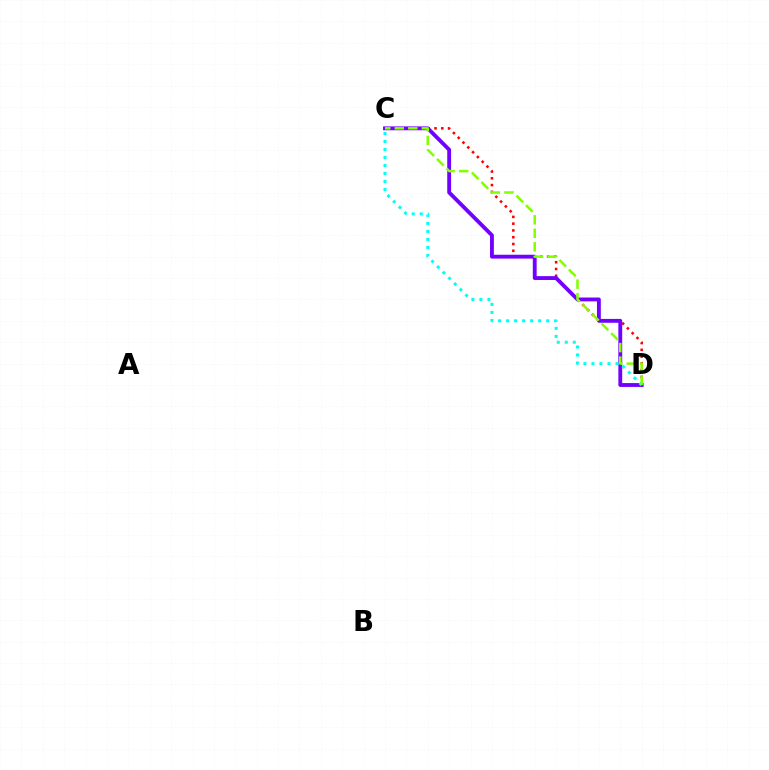{('C', 'D'): [{'color': '#ff0000', 'line_style': 'dotted', 'thickness': 1.84}, {'color': '#7200ff', 'line_style': 'solid', 'thickness': 2.77}, {'color': '#00fff6', 'line_style': 'dotted', 'thickness': 2.18}, {'color': '#84ff00', 'line_style': 'dashed', 'thickness': 1.84}]}